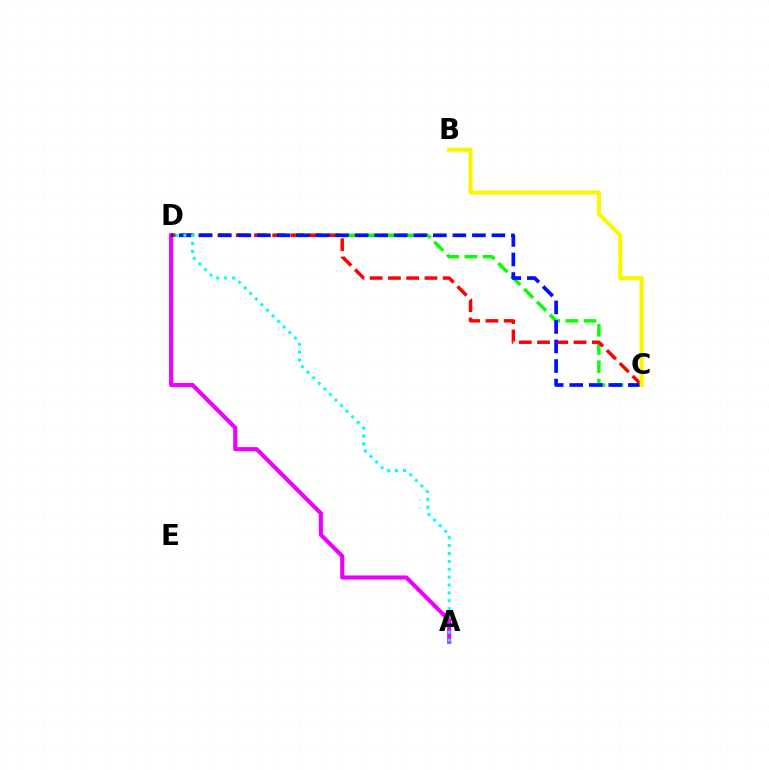{('C', 'D'): [{'color': '#08ff00', 'line_style': 'dashed', 'thickness': 2.48}, {'color': '#ff0000', 'line_style': 'dashed', 'thickness': 2.48}, {'color': '#0010ff', 'line_style': 'dashed', 'thickness': 2.65}], ('A', 'D'): [{'color': '#ee00ff', 'line_style': 'solid', 'thickness': 2.97}, {'color': '#00fff6', 'line_style': 'dotted', 'thickness': 2.14}], ('B', 'C'): [{'color': '#fcf500', 'line_style': 'solid', 'thickness': 3.0}]}